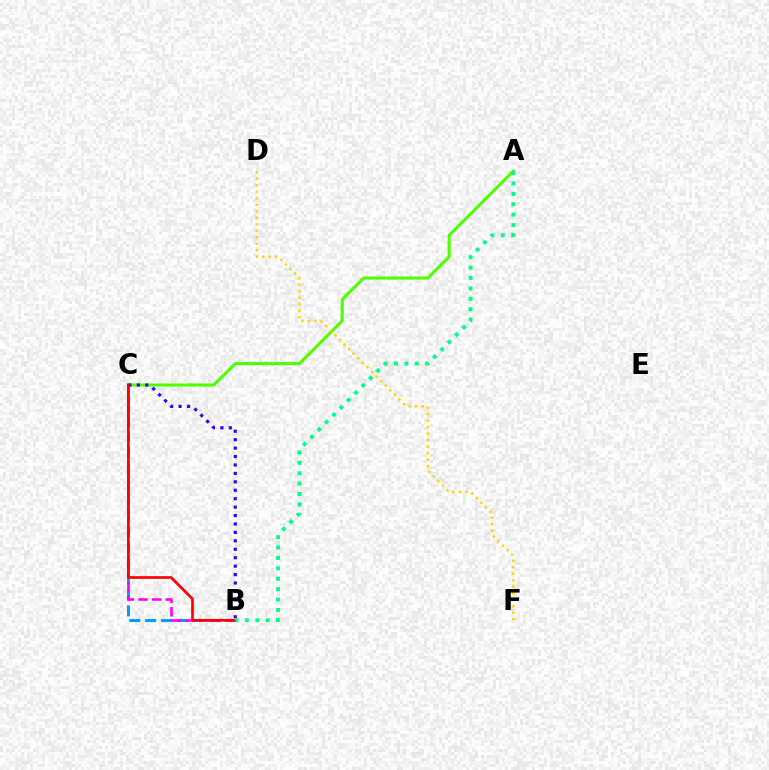{('A', 'C'): [{'color': '#4fff00', 'line_style': 'solid', 'thickness': 2.21}], ('B', 'C'): [{'color': '#009eff', 'line_style': 'dashed', 'thickness': 2.16}, {'color': '#ff00ed', 'line_style': 'dashed', 'thickness': 1.85}, {'color': '#3700ff', 'line_style': 'dotted', 'thickness': 2.29}, {'color': '#ff0000', 'line_style': 'solid', 'thickness': 1.94}], ('D', 'F'): [{'color': '#ffd500', 'line_style': 'dotted', 'thickness': 1.76}], ('A', 'B'): [{'color': '#00ff86', 'line_style': 'dotted', 'thickness': 2.83}]}